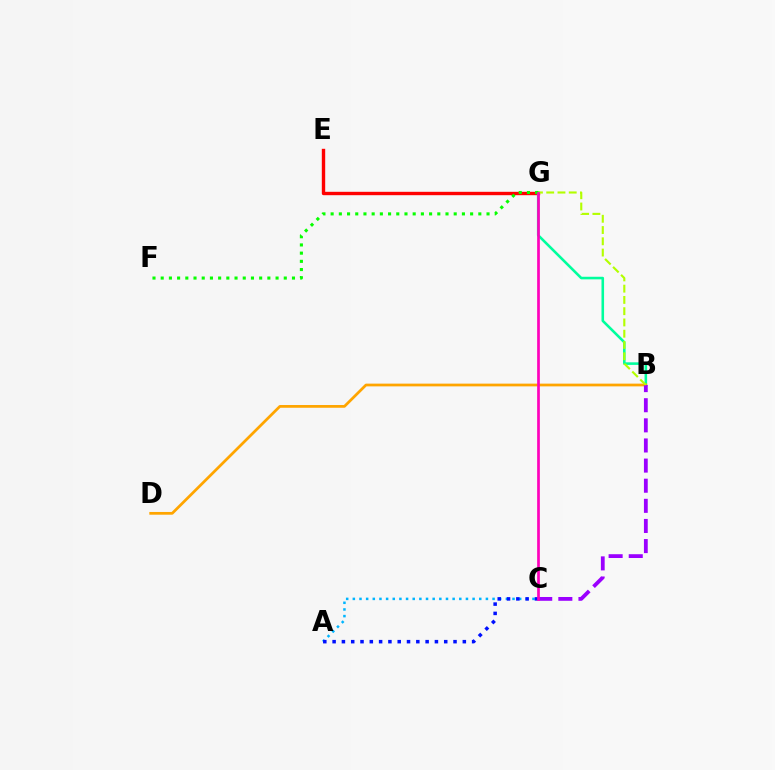{('A', 'C'): [{'color': '#00b5ff', 'line_style': 'dotted', 'thickness': 1.81}, {'color': '#0010ff', 'line_style': 'dotted', 'thickness': 2.53}], ('E', 'G'): [{'color': '#ff0000', 'line_style': 'solid', 'thickness': 2.44}], ('B', 'G'): [{'color': '#00ff9d', 'line_style': 'solid', 'thickness': 1.86}, {'color': '#b3ff00', 'line_style': 'dashed', 'thickness': 1.53}], ('B', 'D'): [{'color': '#ffa500', 'line_style': 'solid', 'thickness': 1.97}], ('B', 'C'): [{'color': '#9b00ff', 'line_style': 'dashed', 'thickness': 2.73}], ('F', 'G'): [{'color': '#08ff00', 'line_style': 'dotted', 'thickness': 2.23}], ('C', 'G'): [{'color': '#ff00bd', 'line_style': 'solid', 'thickness': 1.94}]}